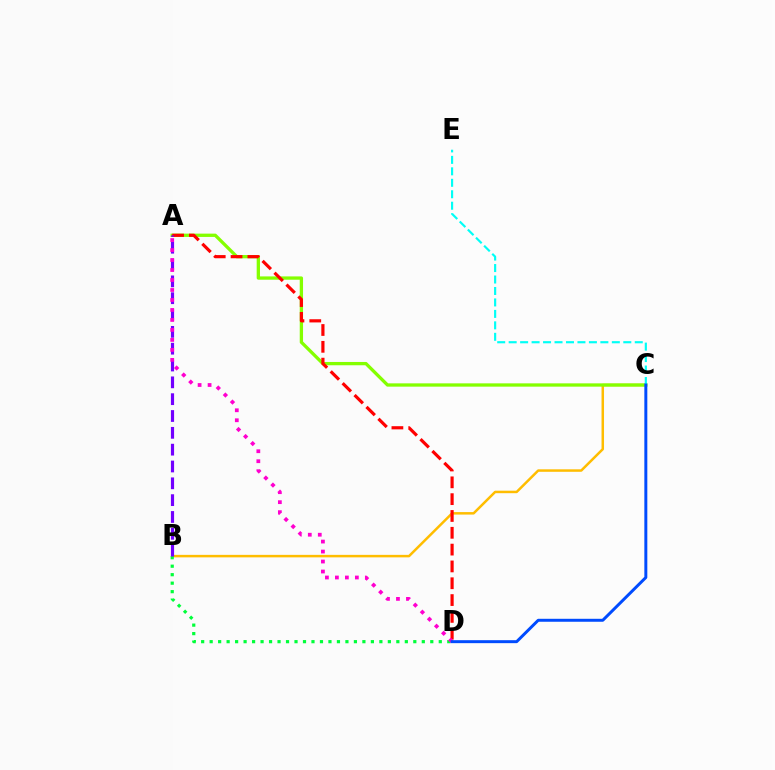{('B', 'C'): [{'color': '#ffbd00', 'line_style': 'solid', 'thickness': 1.8}], ('B', 'D'): [{'color': '#00ff39', 'line_style': 'dotted', 'thickness': 2.31}], ('A', 'C'): [{'color': '#84ff00', 'line_style': 'solid', 'thickness': 2.38}], ('C', 'E'): [{'color': '#00fff6', 'line_style': 'dashed', 'thickness': 1.56}], ('A', 'D'): [{'color': '#ff0000', 'line_style': 'dashed', 'thickness': 2.28}, {'color': '#ff00cf', 'line_style': 'dotted', 'thickness': 2.71}], ('A', 'B'): [{'color': '#7200ff', 'line_style': 'dashed', 'thickness': 2.29}], ('C', 'D'): [{'color': '#004bff', 'line_style': 'solid', 'thickness': 2.14}]}